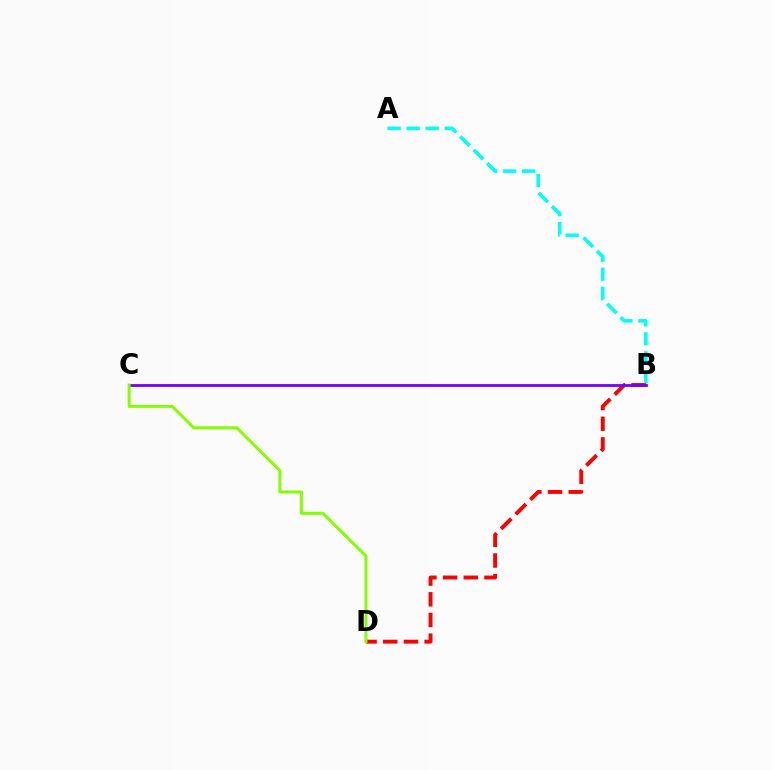{('A', 'B'): [{'color': '#00fff6', 'line_style': 'dashed', 'thickness': 2.58}], ('B', 'D'): [{'color': '#ff0000', 'line_style': 'dashed', 'thickness': 2.81}], ('B', 'C'): [{'color': '#7200ff', 'line_style': 'solid', 'thickness': 2.01}], ('C', 'D'): [{'color': '#84ff00', 'line_style': 'solid', 'thickness': 2.16}]}